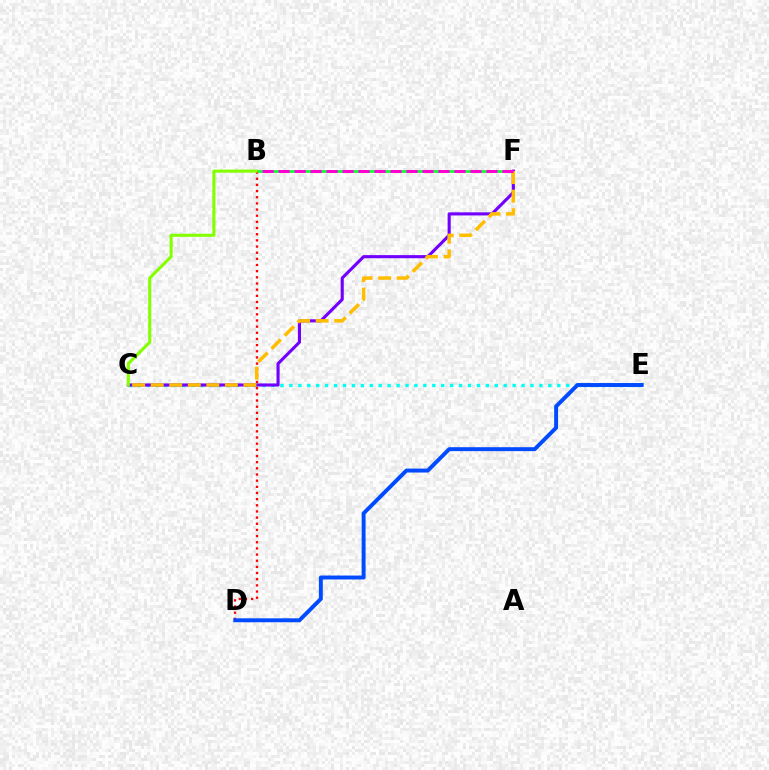{('C', 'E'): [{'color': '#00fff6', 'line_style': 'dotted', 'thickness': 2.43}], ('B', 'F'): [{'color': '#00ff39', 'line_style': 'solid', 'thickness': 1.92}, {'color': '#ff00cf', 'line_style': 'dashed', 'thickness': 2.17}], ('B', 'D'): [{'color': '#ff0000', 'line_style': 'dotted', 'thickness': 1.67}], ('D', 'E'): [{'color': '#004bff', 'line_style': 'solid', 'thickness': 2.84}], ('C', 'F'): [{'color': '#7200ff', 'line_style': 'solid', 'thickness': 2.24}, {'color': '#ffbd00', 'line_style': 'dashed', 'thickness': 2.52}], ('B', 'C'): [{'color': '#84ff00', 'line_style': 'solid', 'thickness': 2.21}]}